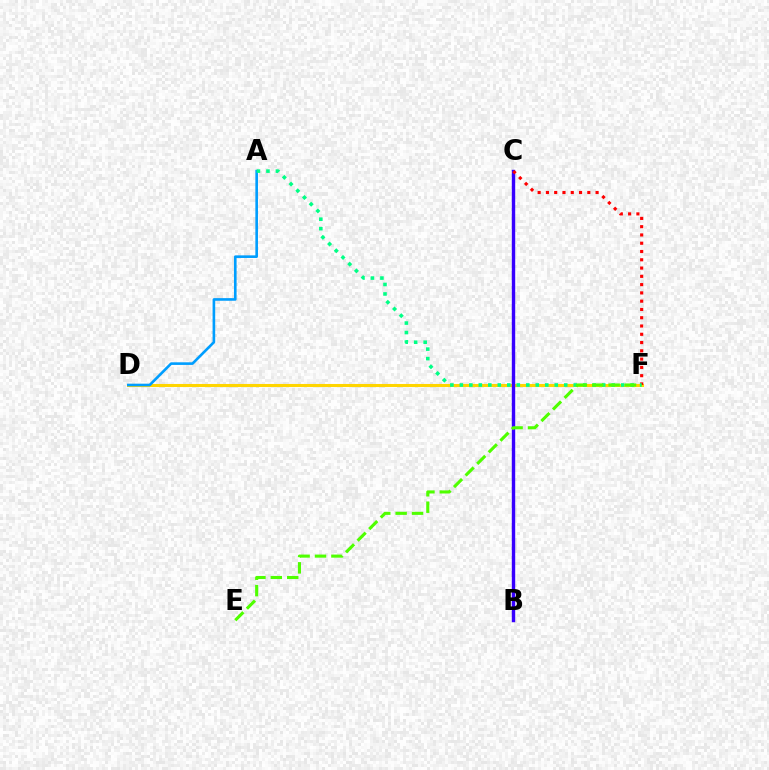{('D', 'F'): [{'color': '#ff00ed', 'line_style': 'dotted', 'thickness': 2.06}, {'color': '#ffd500', 'line_style': 'solid', 'thickness': 2.2}], ('B', 'C'): [{'color': '#3700ff', 'line_style': 'solid', 'thickness': 2.44}], ('A', 'D'): [{'color': '#009eff', 'line_style': 'solid', 'thickness': 1.89}], ('C', 'F'): [{'color': '#ff0000', 'line_style': 'dotted', 'thickness': 2.25}], ('A', 'F'): [{'color': '#00ff86', 'line_style': 'dotted', 'thickness': 2.58}], ('E', 'F'): [{'color': '#4fff00', 'line_style': 'dashed', 'thickness': 2.23}]}